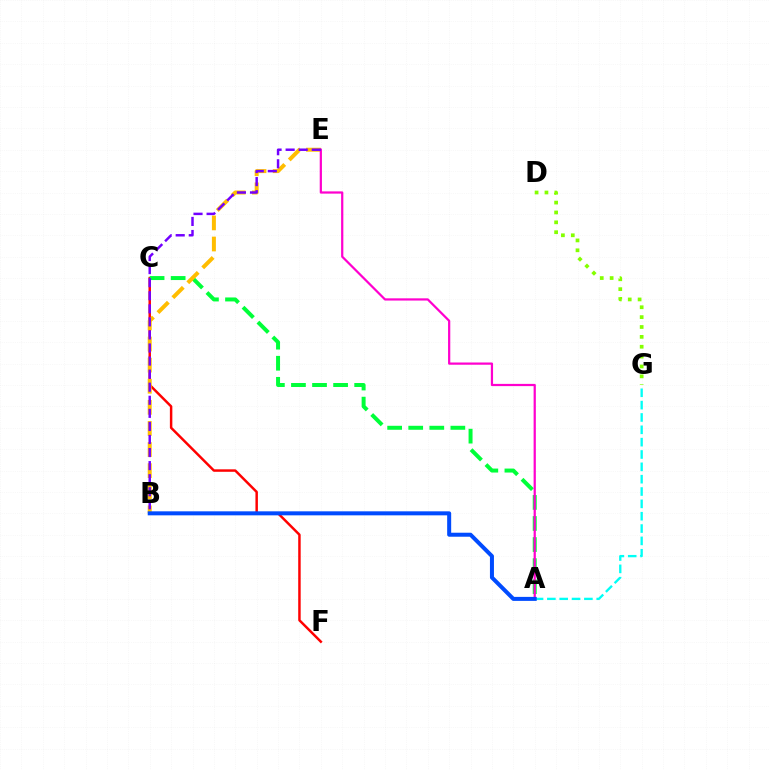{('A', 'G'): [{'color': '#00fff6', 'line_style': 'dashed', 'thickness': 1.68}], ('C', 'F'): [{'color': '#ff0000', 'line_style': 'solid', 'thickness': 1.78}], ('A', 'C'): [{'color': '#00ff39', 'line_style': 'dashed', 'thickness': 2.86}], ('B', 'E'): [{'color': '#ffbd00', 'line_style': 'dashed', 'thickness': 2.87}, {'color': '#7200ff', 'line_style': 'dashed', 'thickness': 1.78}], ('A', 'E'): [{'color': '#ff00cf', 'line_style': 'solid', 'thickness': 1.6}], ('A', 'B'): [{'color': '#004bff', 'line_style': 'solid', 'thickness': 2.88}], ('D', 'G'): [{'color': '#84ff00', 'line_style': 'dotted', 'thickness': 2.68}]}